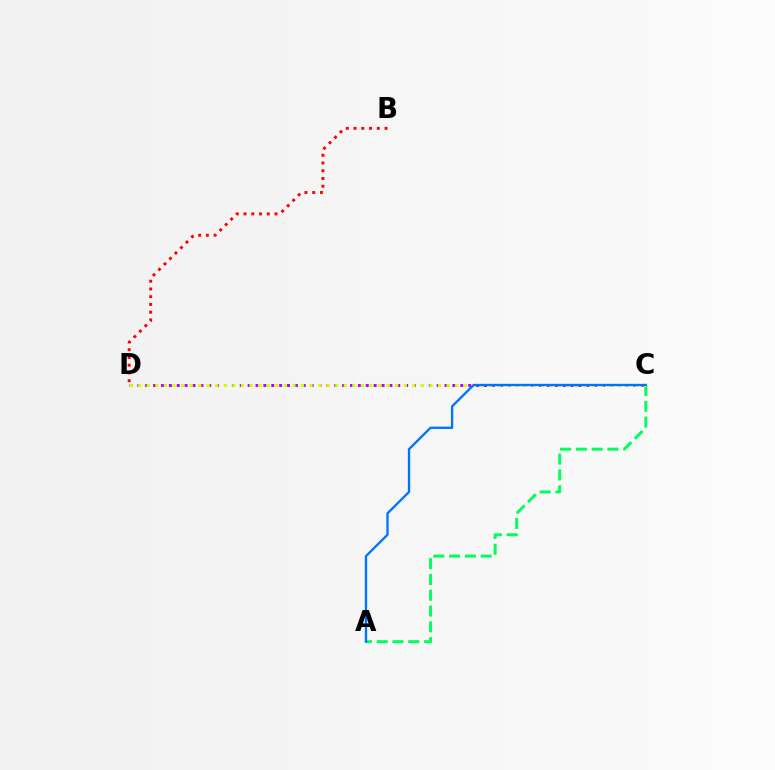{('C', 'D'): [{'color': '#b900ff', 'line_style': 'dotted', 'thickness': 2.14}, {'color': '#d1ff00', 'line_style': 'dotted', 'thickness': 2.33}], ('A', 'C'): [{'color': '#00ff5c', 'line_style': 'dashed', 'thickness': 2.15}, {'color': '#0074ff', 'line_style': 'solid', 'thickness': 1.68}], ('B', 'D'): [{'color': '#ff0000', 'line_style': 'dotted', 'thickness': 2.1}]}